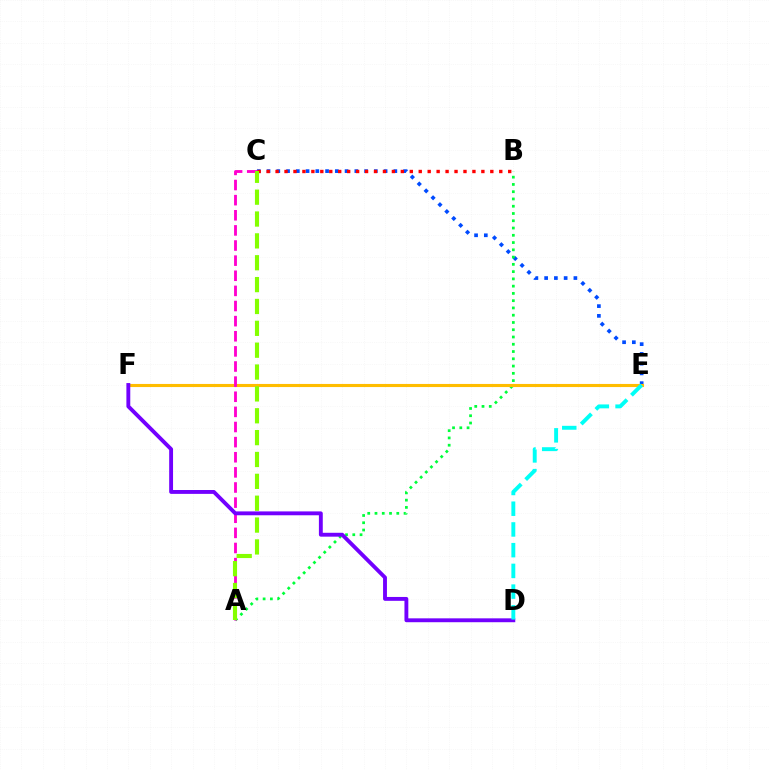{('C', 'E'): [{'color': '#004bff', 'line_style': 'dotted', 'thickness': 2.65}], ('B', 'C'): [{'color': '#ff0000', 'line_style': 'dotted', 'thickness': 2.43}], ('A', 'B'): [{'color': '#00ff39', 'line_style': 'dotted', 'thickness': 1.97}], ('E', 'F'): [{'color': '#ffbd00', 'line_style': 'solid', 'thickness': 2.24}], ('A', 'C'): [{'color': '#ff00cf', 'line_style': 'dashed', 'thickness': 2.05}, {'color': '#84ff00', 'line_style': 'dashed', 'thickness': 2.97}], ('D', 'F'): [{'color': '#7200ff', 'line_style': 'solid', 'thickness': 2.79}], ('D', 'E'): [{'color': '#00fff6', 'line_style': 'dashed', 'thickness': 2.82}]}